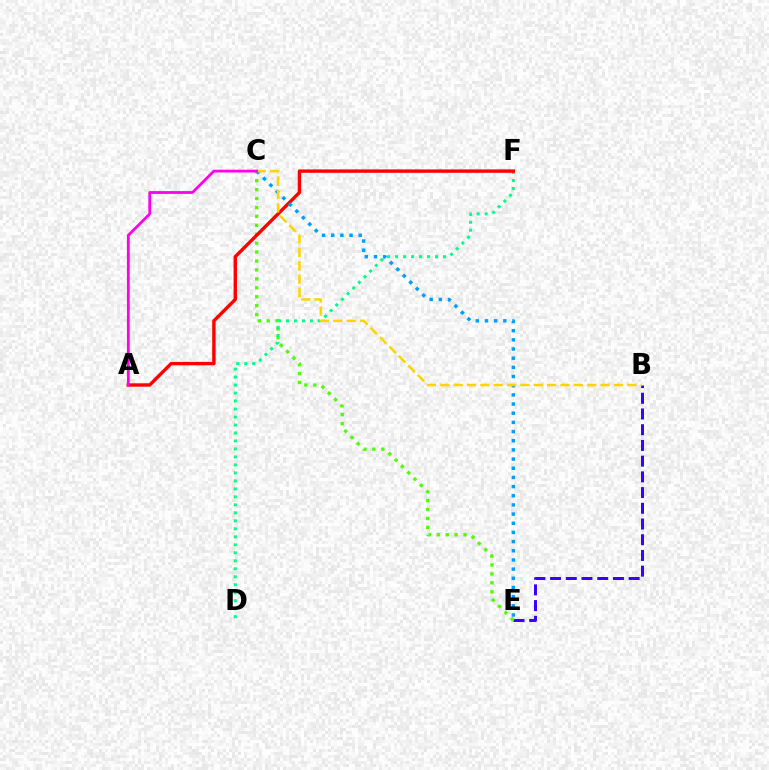{('B', 'E'): [{'color': '#3700ff', 'line_style': 'dashed', 'thickness': 2.13}], ('C', 'E'): [{'color': '#4fff00', 'line_style': 'dotted', 'thickness': 2.42}, {'color': '#009eff', 'line_style': 'dotted', 'thickness': 2.49}], ('D', 'F'): [{'color': '#00ff86', 'line_style': 'dotted', 'thickness': 2.17}], ('A', 'F'): [{'color': '#ff0000', 'line_style': 'solid', 'thickness': 2.44}], ('B', 'C'): [{'color': '#ffd500', 'line_style': 'dashed', 'thickness': 1.81}], ('A', 'C'): [{'color': '#ff00ed', 'line_style': 'solid', 'thickness': 2.01}]}